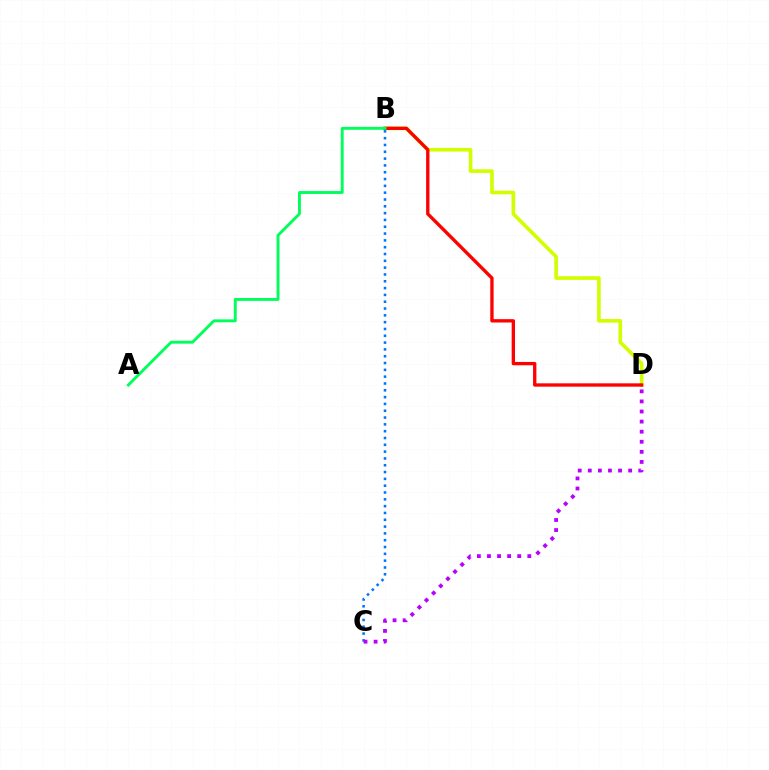{('B', 'D'): [{'color': '#d1ff00', 'line_style': 'solid', 'thickness': 2.63}, {'color': '#ff0000', 'line_style': 'solid', 'thickness': 2.4}], ('B', 'C'): [{'color': '#0074ff', 'line_style': 'dotted', 'thickness': 1.85}], ('C', 'D'): [{'color': '#b900ff', 'line_style': 'dotted', 'thickness': 2.74}], ('A', 'B'): [{'color': '#00ff5c', 'line_style': 'solid', 'thickness': 2.08}]}